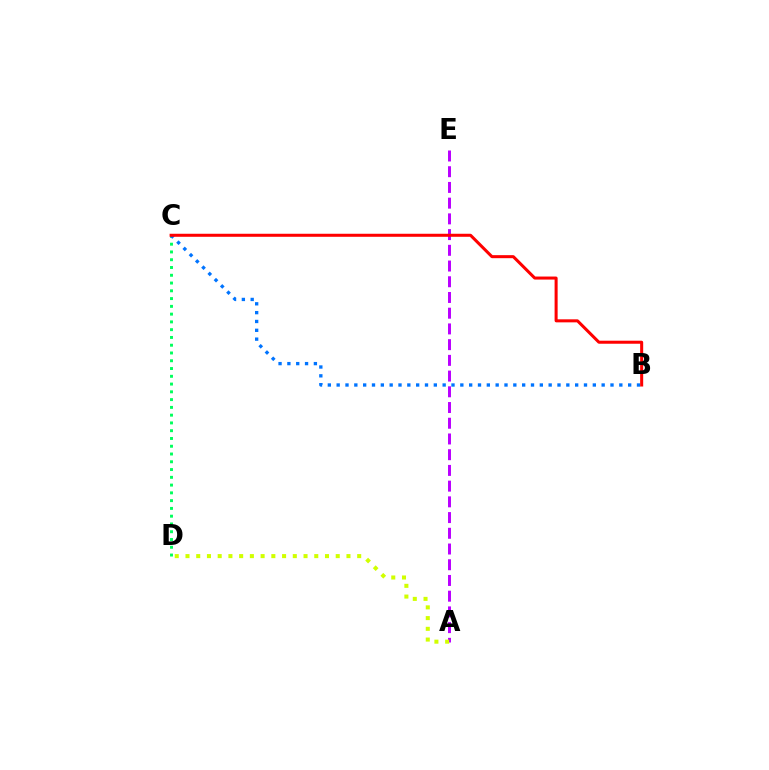{('C', 'D'): [{'color': '#00ff5c', 'line_style': 'dotted', 'thickness': 2.11}], ('B', 'C'): [{'color': '#0074ff', 'line_style': 'dotted', 'thickness': 2.4}, {'color': '#ff0000', 'line_style': 'solid', 'thickness': 2.18}], ('A', 'E'): [{'color': '#b900ff', 'line_style': 'dashed', 'thickness': 2.14}], ('A', 'D'): [{'color': '#d1ff00', 'line_style': 'dotted', 'thickness': 2.92}]}